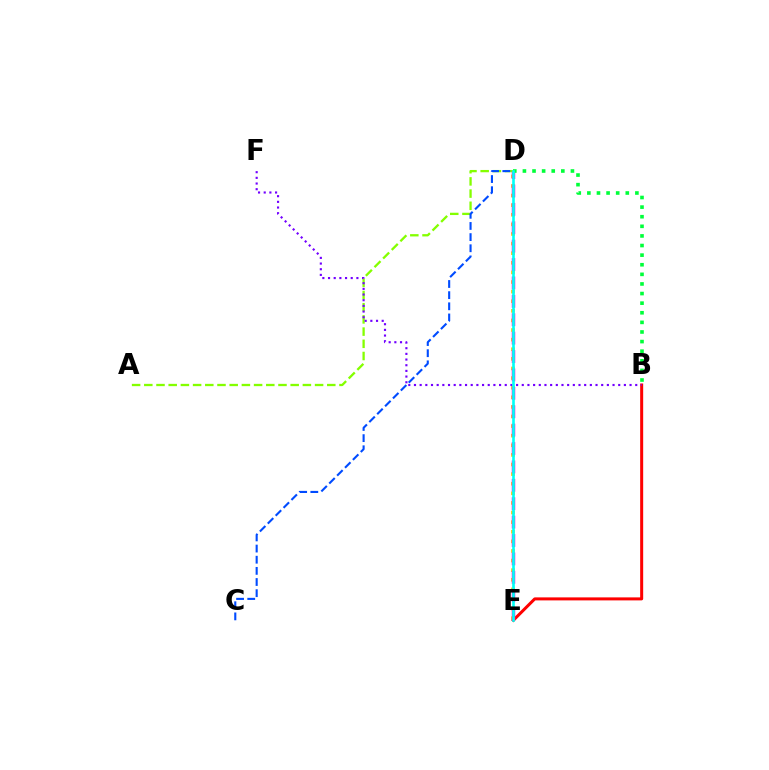{('A', 'D'): [{'color': '#84ff00', 'line_style': 'dashed', 'thickness': 1.66}], ('B', 'E'): [{'color': '#ff0000', 'line_style': 'solid', 'thickness': 2.17}], ('D', 'E'): [{'color': '#ffbd00', 'line_style': 'dotted', 'thickness': 2.61}, {'color': '#ff00cf', 'line_style': 'dashed', 'thickness': 2.5}, {'color': '#00fff6', 'line_style': 'solid', 'thickness': 1.89}], ('B', 'D'): [{'color': '#00ff39', 'line_style': 'dotted', 'thickness': 2.61}], ('B', 'F'): [{'color': '#7200ff', 'line_style': 'dotted', 'thickness': 1.54}], ('C', 'D'): [{'color': '#004bff', 'line_style': 'dashed', 'thickness': 1.51}]}